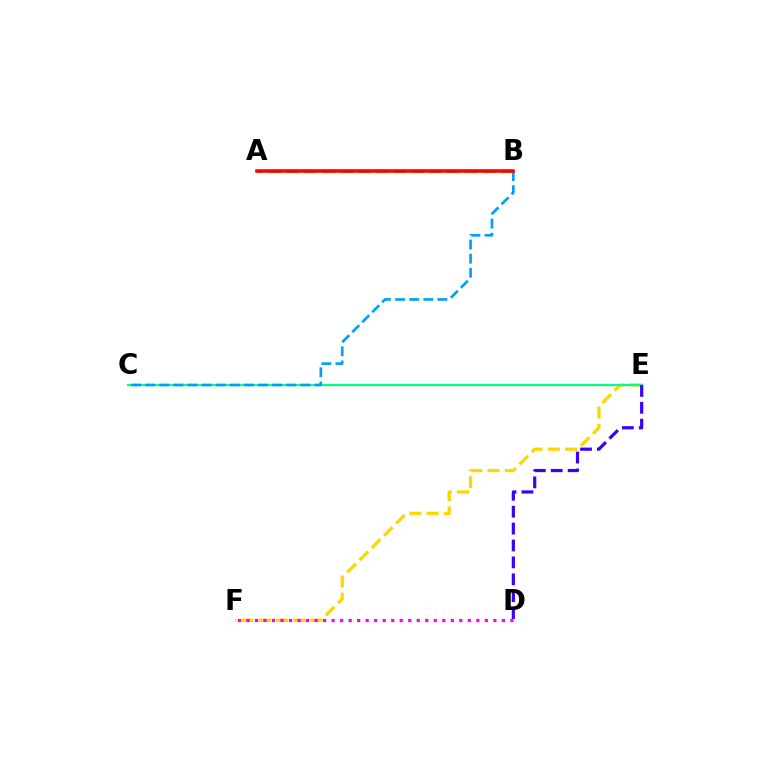{('E', 'F'): [{'color': '#ffd500', 'line_style': 'dashed', 'thickness': 2.35}], ('A', 'B'): [{'color': '#4fff00', 'line_style': 'dashed', 'thickness': 2.43}, {'color': '#ff0000', 'line_style': 'solid', 'thickness': 2.57}], ('C', 'E'): [{'color': '#00ff86', 'line_style': 'solid', 'thickness': 1.61}], ('D', 'E'): [{'color': '#3700ff', 'line_style': 'dashed', 'thickness': 2.3}], ('D', 'F'): [{'color': '#ff00ed', 'line_style': 'dotted', 'thickness': 2.31}], ('B', 'C'): [{'color': '#009eff', 'line_style': 'dashed', 'thickness': 1.92}]}